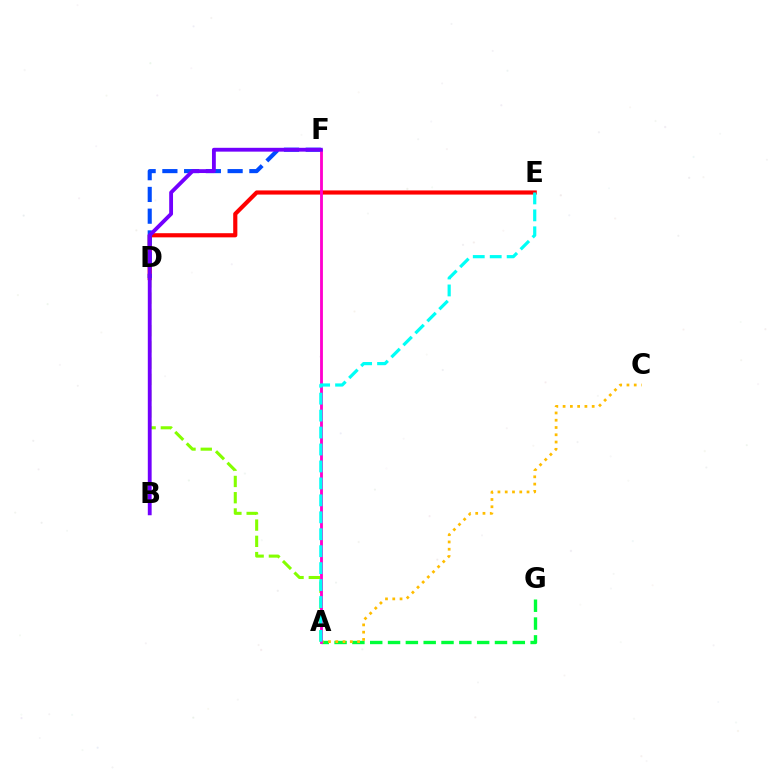{('A', 'G'): [{'color': '#00ff39', 'line_style': 'dashed', 'thickness': 2.42}], ('D', 'E'): [{'color': '#ff0000', 'line_style': 'solid', 'thickness': 2.99}], ('D', 'F'): [{'color': '#004bff', 'line_style': 'dashed', 'thickness': 2.95}], ('A', 'D'): [{'color': '#84ff00', 'line_style': 'dashed', 'thickness': 2.21}], ('A', 'C'): [{'color': '#ffbd00', 'line_style': 'dotted', 'thickness': 1.98}], ('A', 'F'): [{'color': '#ff00cf', 'line_style': 'solid', 'thickness': 2.04}], ('B', 'F'): [{'color': '#7200ff', 'line_style': 'solid', 'thickness': 2.76}], ('A', 'E'): [{'color': '#00fff6', 'line_style': 'dashed', 'thickness': 2.3}]}